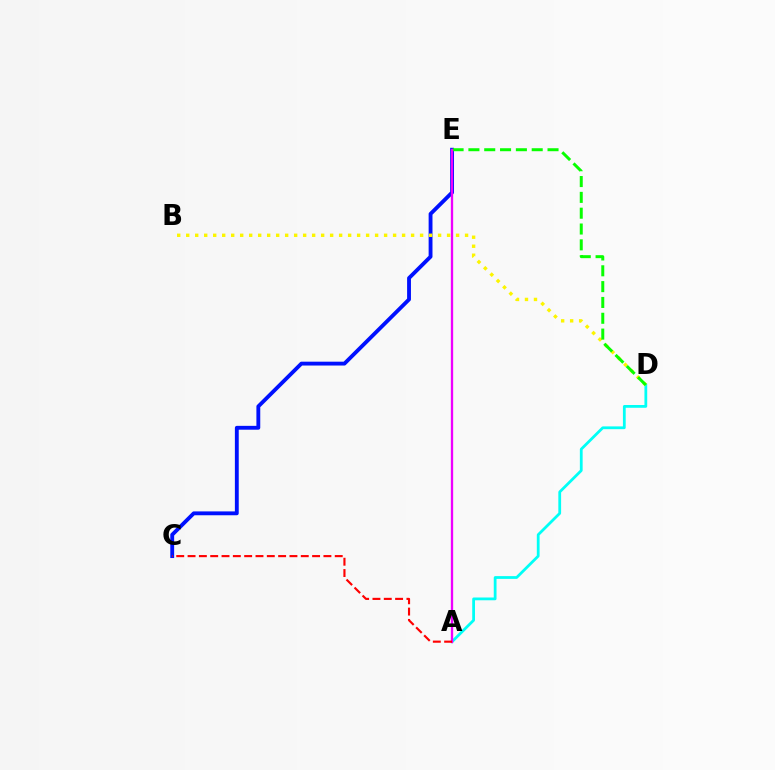{('C', 'E'): [{'color': '#0010ff', 'line_style': 'solid', 'thickness': 2.77}], ('A', 'D'): [{'color': '#00fff6', 'line_style': 'solid', 'thickness': 2.0}], ('B', 'D'): [{'color': '#fcf500', 'line_style': 'dotted', 'thickness': 2.44}], ('D', 'E'): [{'color': '#08ff00', 'line_style': 'dashed', 'thickness': 2.15}], ('A', 'E'): [{'color': '#ee00ff', 'line_style': 'solid', 'thickness': 1.68}], ('A', 'C'): [{'color': '#ff0000', 'line_style': 'dashed', 'thickness': 1.54}]}